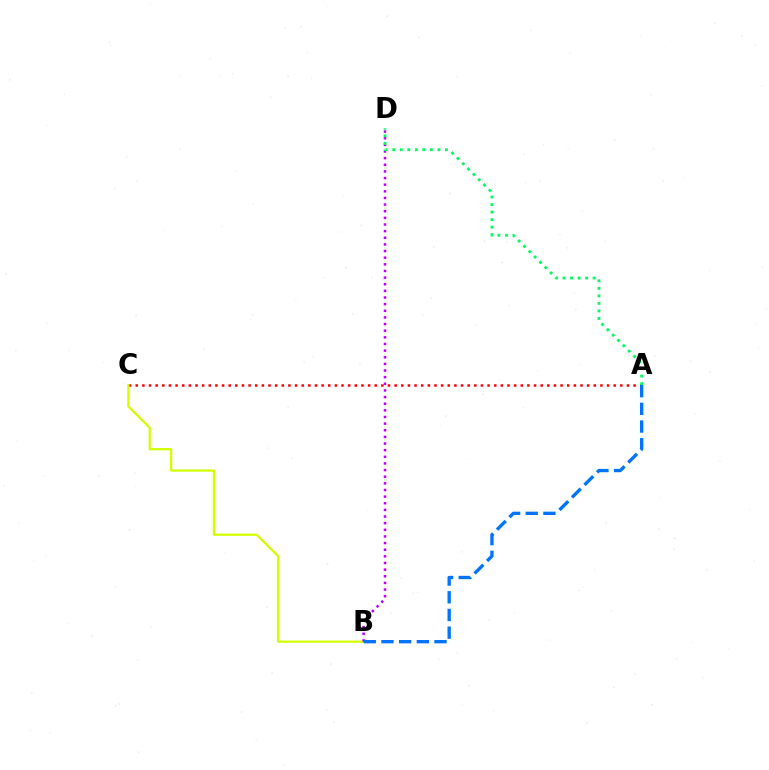{('A', 'C'): [{'color': '#ff0000', 'line_style': 'dotted', 'thickness': 1.8}], ('B', 'C'): [{'color': '#d1ff00', 'line_style': 'solid', 'thickness': 1.62}], ('B', 'D'): [{'color': '#b900ff', 'line_style': 'dotted', 'thickness': 1.8}], ('A', 'D'): [{'color': '#00ff5c', 'line_style': 'dotted', 'thickness': 2.05}], ('A', 'B'): [{'color': '#0074ff', 'line_style': 'dashed', 'thickness': 2.4}]}